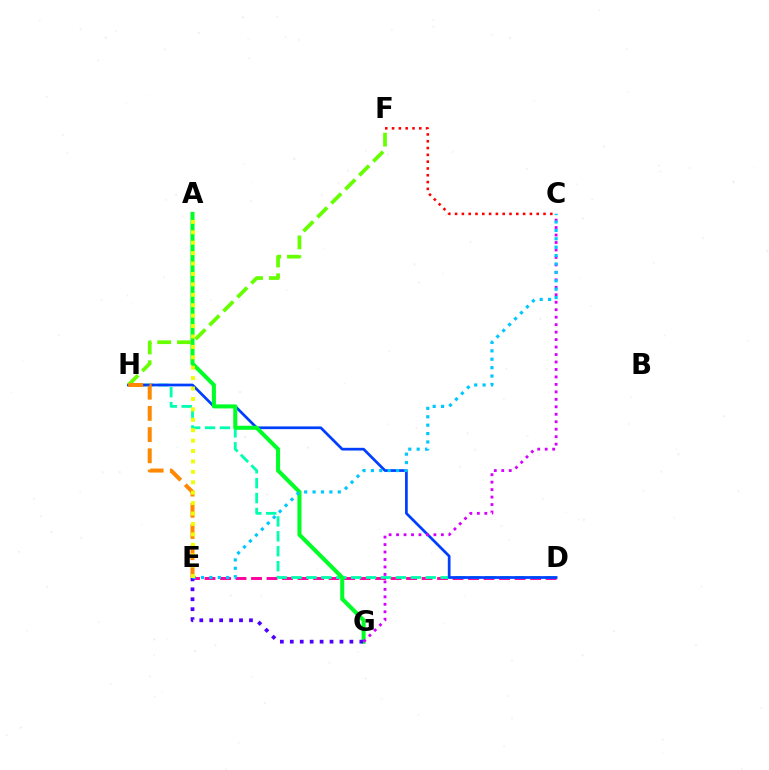{('D', 'E'): [{'color': '#ff00a0', 'line_style': 'dashed', 'thickness': 2.11}], ('D', 'H'): [{'color': '#00ffaf', 'line_style': 'dashed', 'thickness': 2.03}, {'color': '#003fff', 'line_style': 'solid', 'thickness': 1.96}], ('A', 'G'): [{'color': '#00ff27', 'line_style': 'solid', 'thickness': 2.92}], ('C', 'G'): [{'color': '#d600ff', 'line_style': 'dotted', 'thickness': 2.03}], ('F', 'H'): [{'color': '#66ff00', 'line_style': 'dashed', 'thickness': 2.68}], ('E', 'G'): [{'color': '#4f00ff', 'line_style': 'dotted', 'thickness': 2.7}], ('C', 'F'): [{'color': '#ff0000', 'line_style': 'dotted', 'thickness': 1.85}], ('E', 'H'): [{'color': '#ff8800', 'line_style': 'dashed', 'thickness': 2.88}], ('C', 'E'): [{'color': '#00c7ff', 'line_style': 'dotted', 'thickness': 2.28}], ('A', 'E'): [{'color': '#eeff00', 'line_style': 'dotted', 'thickness': 2.83}]}